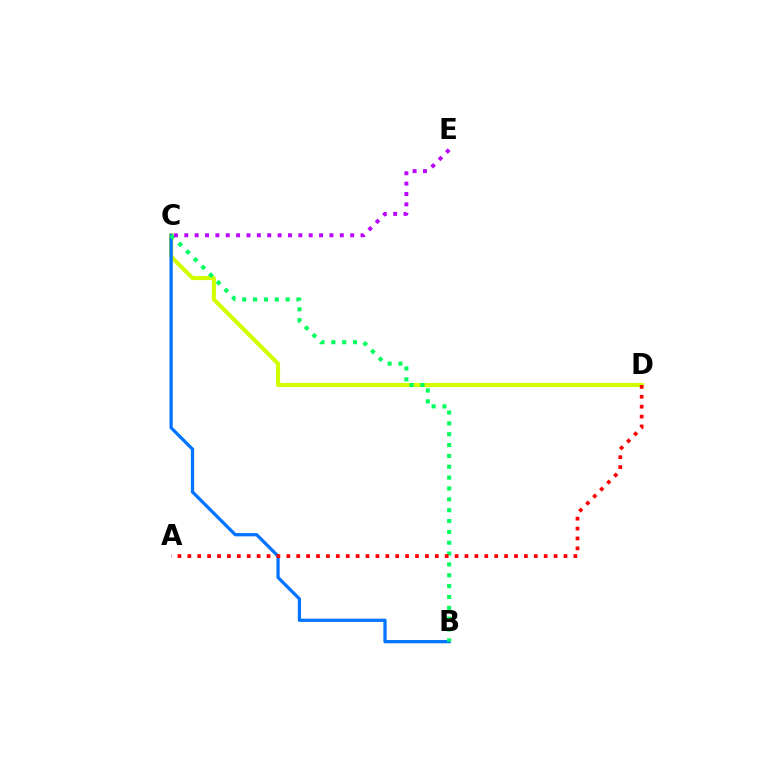{('C', 'D'): [{'color': '#d1ff00', 'line_style': 'solid', 'thickness': 2.93}], ('B', 'C'): [{'color': '#0074ff', 'line_style': 'solid', 'thickness': 2.34}, {'color': '#00ff5c', 'line_style': 'dotted', 'thickness': 2.95}], ('C', 'E'): [{'color': '#b900ff', 'line_style': 'dotted', 'thickness': 2.82}], ('A', 'D'): [{'color': '#ff0000', 'line_style': 'dotted', 'thickness': 2.69}]}